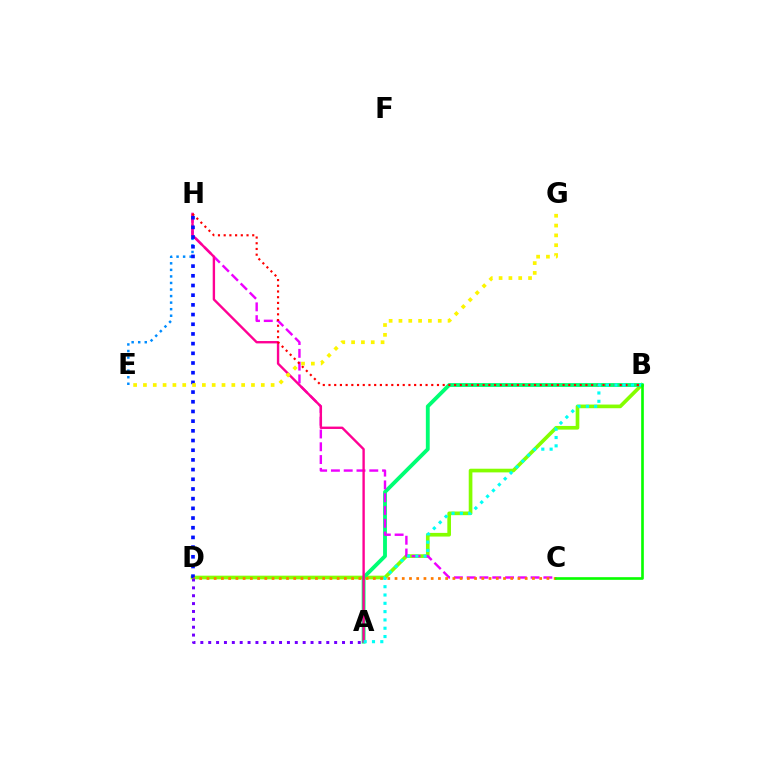{('B', 'D'): [{'color': '#84ff00', 'line_style': 'solid', 'thickness': 2.64}], ('A', 'B'): [{'color': '#00ff74', 'line_style': 'solid', 'thickness': 2.77}, {'color': '#00fff6', 'line_style': 'dotted', 'thickness': 2.26}], ('E', 'H'): [{'color': '#008cff', 'line_style': 'dotted', 'thickness': 1.78}], ('C', 'H'): [{'color': '#ee00ff', 'line_style': 'dashed', 'thickness': 1.74}], ('A', 'H'): [{'color': '#ff0094', 'line_style': 'solid', 'thickness': 1.71}], ('D', 'H'): [{'color': '#0010ff', 'line_style': 'dotted', 'thickness': 2.63}], ('C', 'D'): [{'color': '#ff7c00', 'line_style': 'dotted', 'thickness': 1.97}], ('B', 'H'): [{'color': '#ff0000', 'line_style': 'dotted', 'thickness': 1.55}], ('A', 'D'): [{'color': '#7200ff', 'line_style': 'dotted', 'thickness': 2.14}], ('E', 'G'): [{'color': '#fcf500', 'line_style': 'dotted', 'thickness': 2.67}], ('B', 'C'): [{'color': '#08ff00', 'line_style': 'solid', 'thickness': 1.91}]}